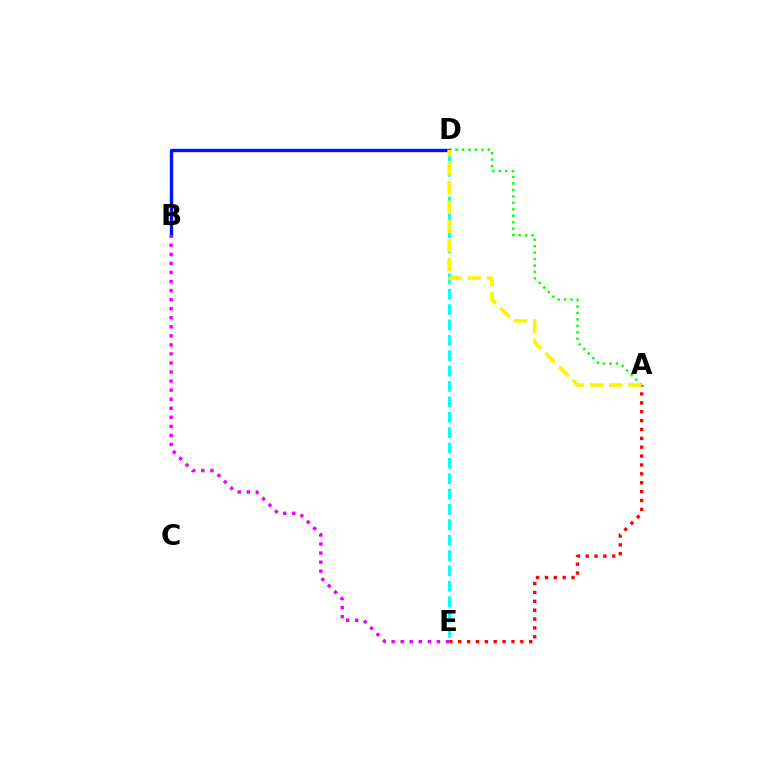{('A', 'E'): [{'color': '#ff0000', 'line_style': 'dotted', 'thickness': 2.41}], ('D', 'E'): [{'color': '#00fff6', 'line_style': 'dashed', 'thickness': 2.09}], ('A', 'D'): [{'color': '#08ff00', 'line_style': 'dotted', 'thickness': 1.76}, {'color': '#fcf500', 'line_style': 'dashed', 'thickness': 2.6}], ('B', 'D'): [{'color': '#0010ff', 'line_style': 'solid', 'thickness': 2.4}], ('B', 'E'): [{'color': '#ee00ff', 'line_style': 'dotted', 'thickness': 2.46}]}